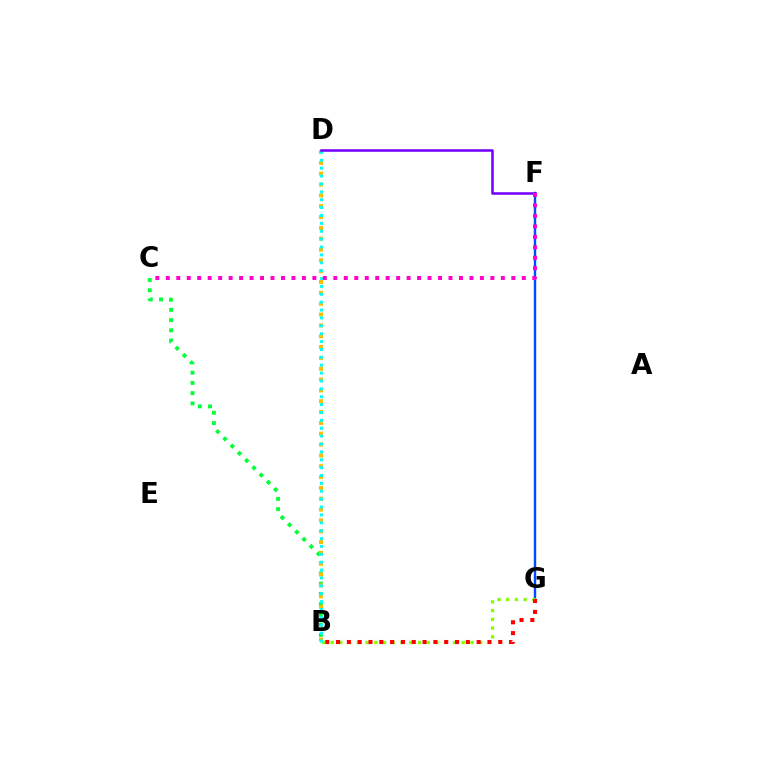{('B', 'C'): [{'color': '#00ff39', 'line_style': 'dotted', 'thickness': 2.78}], ('F', 'G'): [{'color': '#004bff', 'line_style': 'solid', 'thickness': 1.73}], ('B', 'D'): [{'color': '#ffbd00', 'line_style': 'dotted', 'thickness': 2.94}, {'color': '#00fff6', 'line_style': 'dotted', 'thickness': 2.14}], ('B', 'G'): [{'color': '#84ff00', 'line_style': 'dotted', 'thickness': 2.38}, {'color': '#ff0000', 'line_style': 'dotted', 'thickness': 2.94}], ('D', 'F'): [{'color': '#7200ff', 'line_style': 'solid', 'thickness': 1.82}], ('C', 'F'): [{'color': '#ff00cf', 'line_style': 'dotted', 'thickness': 2.84}]}